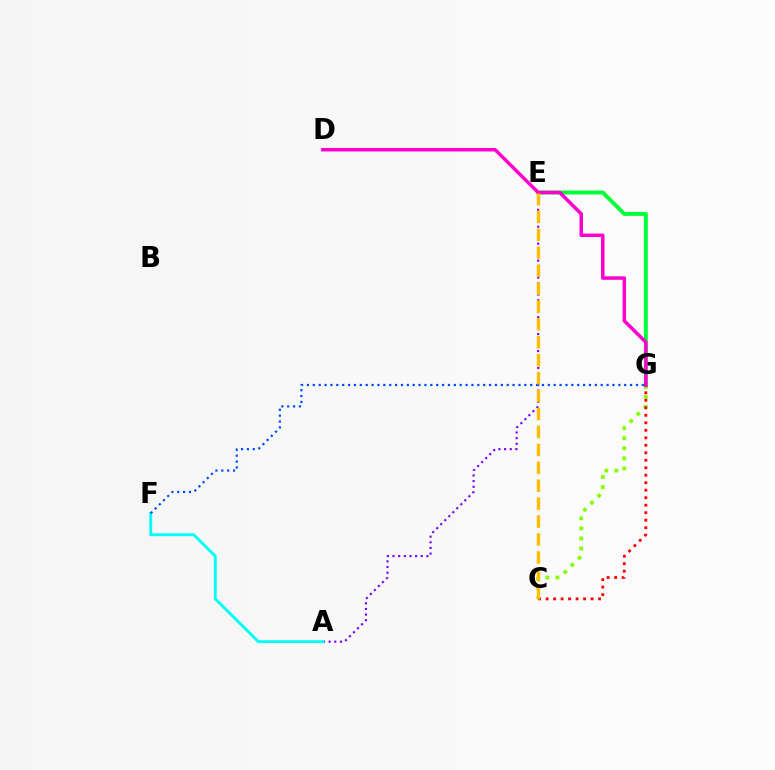{('C', 'G'): [{'color': '#84ff00', 'line_style': 'dotted', 'thickness': 2.73}, {'color': '#ff0000', 'line_style': 'dotted', 'thickness': 2.04}], ('A', 'E'): [{'color': '#7200ff', 'line_style': 'dotted', 'thickness': 1.54}], ('A', 'F'): [{'color': '#00fff6', 'line_style': 'solid', 'thickness': 2.07}], ('E', 'G'): [{'color': '#00ff39', 'line_style': 'solid', 'thickness': 2.83}], ('D', 'G'): [{'color': '#ff00cf', 'line_style': 'solid', 'thickness': 2.52}], ('F', 'G'): [{'color': '#004bff', 'line_style': 'dotted', 'thickness': 1.6}], ('C', 'E'): [{'color': '#ffbd00', 'line_style': 'dashed', 'thickness': 2.43}]}